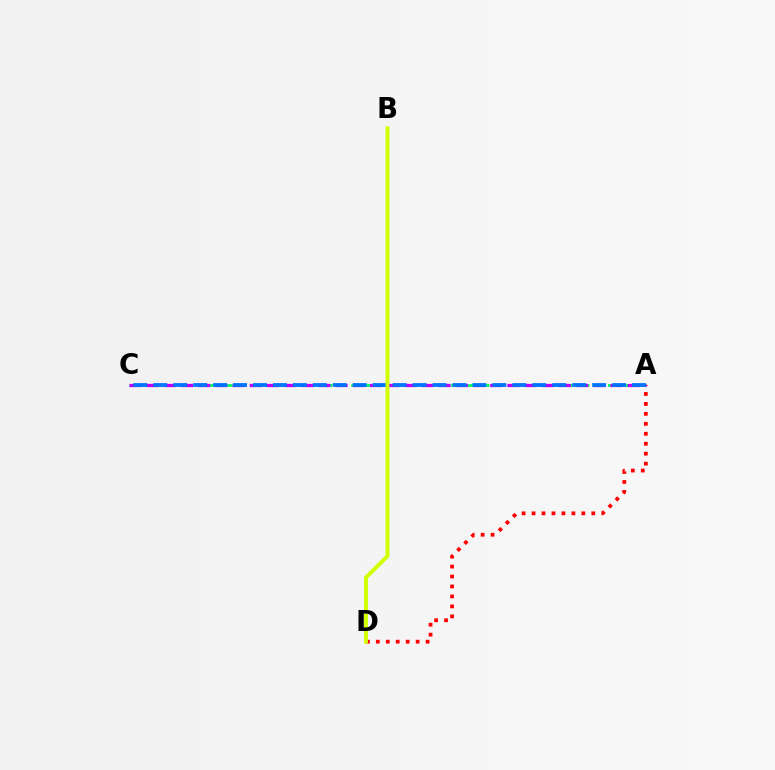{('A', 'C'): [{'color': '#00ff5c', 'line_style': 'dashed', 'thickness': 1.94}, {'color': '#b900ff', 'line_style': 'dashed', 'thickness': 2.33}, {'color': '#0074ff', 'line_style': 'dashed', 'thickness': 2.71}], ('A', 'D'): [{'color': '#ff0000', 'line_style': 'dotted', 'thickness': 2.71}], ('B', 'D'): [{'color': '#d1ff00', 'line_style': 'solid', 'thickness': 2.78}]}